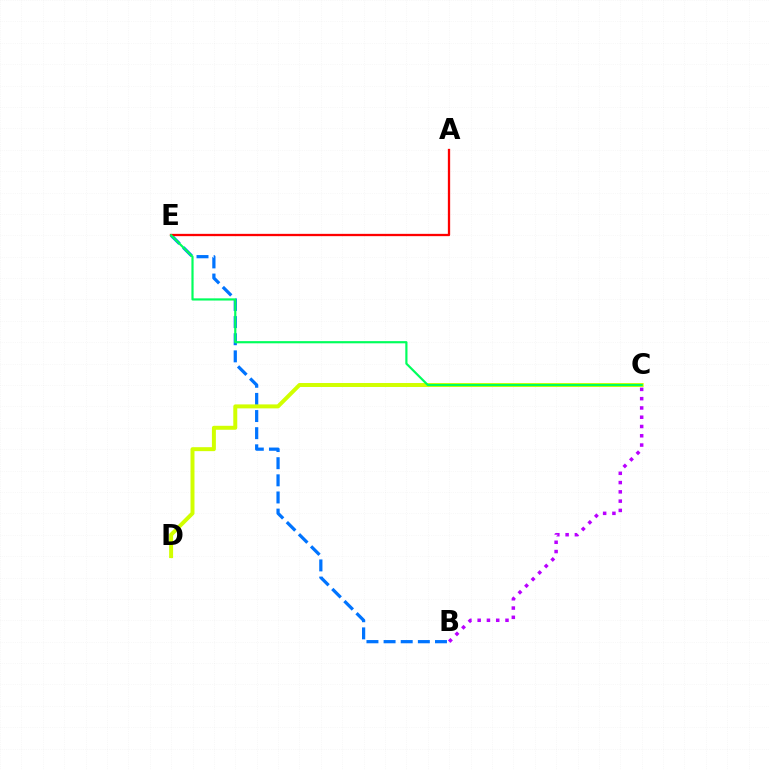{('B', 'E'): [{'color': '#0074ff', 'line_style': 'dashed', 'thickness': 2.33}], ('A', 'E'): [{'color': '#ff0000', 'line_style': 'solid', 'thickness': 1.66}], ('B', 'C'): [{'color': '#b900ff', 'line_style': 'dotted', 'thickness': 2.52}], ('C', 'D'): [{'color': '#d1ff00', 'line_style': 'solid', 'thickness': 2.86}], ('C', 'E'): [{'color': '#00ff5c', 'line_style': 'solid', 'thickness': 1.57}]}